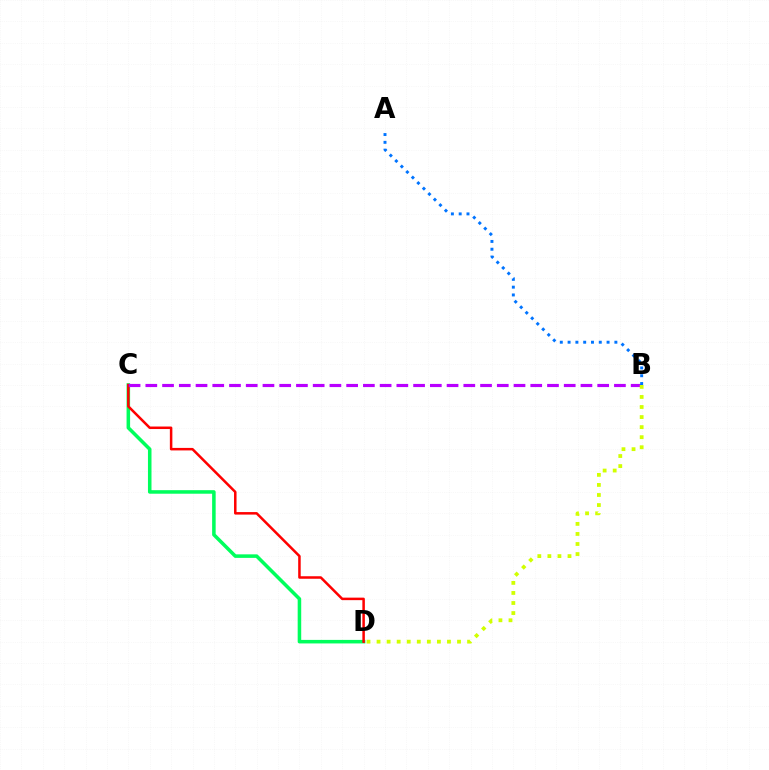{('C', 'D'): [{'color': '#00ff5c', 'line_style': 'solid', 'thickness': 2.55}, {'color': '#ff0000', 'line_style': 'solid', 'thickness': 1.81}], ('B', 'C'): [{'color': '#b900ff', 'line_style': 'dashed', 'thickness': 2.27}], ('A', 'B'): [{'color': '#0074ff', 'line_style': 'dotted', 'thickness': 2.12}], ('B', 'D'): [{'color': '#d1ff00', 'line_style': 'dotted', 'thickness': 2.73}]}